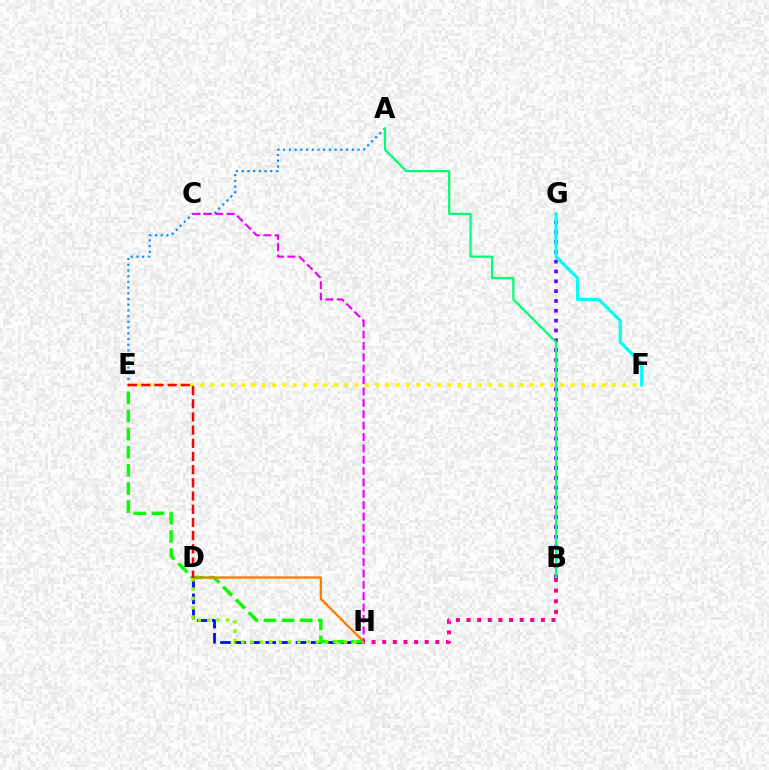{('A', 'E'): [{'color': '#008cff', 'line_style': 'dotted', 'thickness': 1.55}], ('D', 'H'): [{'color': '#0010ff', 'line_style': 'dashed', 'thickness': 2.05}, {'color': '#ff7c00', 'line_style': 'solid', 'thickness': 1.66}, {'color': '#84ff00', 'line_style': 'dotted', 'thickness': 2.54}], ('B', 'G'): [{'color': '#7200ff', 'line_style': 'dotted', 'thickness': 2.67}], ('F', 'G'): [{'color': '#00fff6', 'line_style': 'solid', 'thickness': 2.27}], ('A', 'B'): [{'color': '#00ff74', 'line_style': 'solid', 'thickness': 1.58}], ('E', 'H'): [{'color': '#08ff00', 'line_style': 'dashed', 'thickness': 2.46}], ('E', 'F'): [{'color': '#fcf500', 'line_style': 'dotted', 'thickness': 2.8}], ('D', 'E'): [{'color': '#ff0000', 'line_style': 'dashed', 'thickness': 1.79}], ('C', 'H'): [{'color': '#ee00ff', 'line_style': 'dashed', 'thickness': 1.55}], ('B', 'H'): [{'color': '#ff0094', 'line_style': 'dotted', 'thickness': 2.89}]}